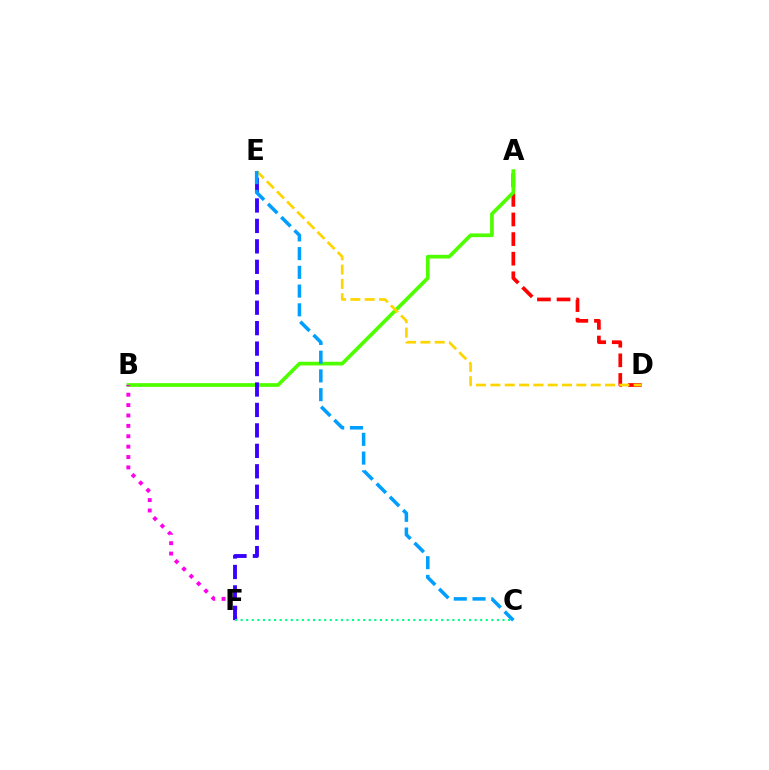{('A', 'D'): [{'color': '#ff0000', 'line_style': 'dashed', 'thickness': 2.66}], ('A', 'B'): [{'color': '#4fff00', 'line_style': 'solid', 'thickness': 2.67}], ('B', 'F'): [{'color': '#ff00ed', 'line_style': 'dotted', 'thickness': 2.82}], ('E', 'F'): [{'color': '#3700ff', 'line_style': 'dashed', 'thickness': 2.78}], ('C', 'F'): [{'color': '#00ff86', 'line_style': 'dotted', 'thickness': 1.51}], ('D', 'E'): [{'color': '#ffd500', 'line_style': 'dashed', 'thickness': 1.95}], ('C', 'E'): [{'color': '#009eff', 'line_style': 'dashed', 'thickness': 2.55}]}